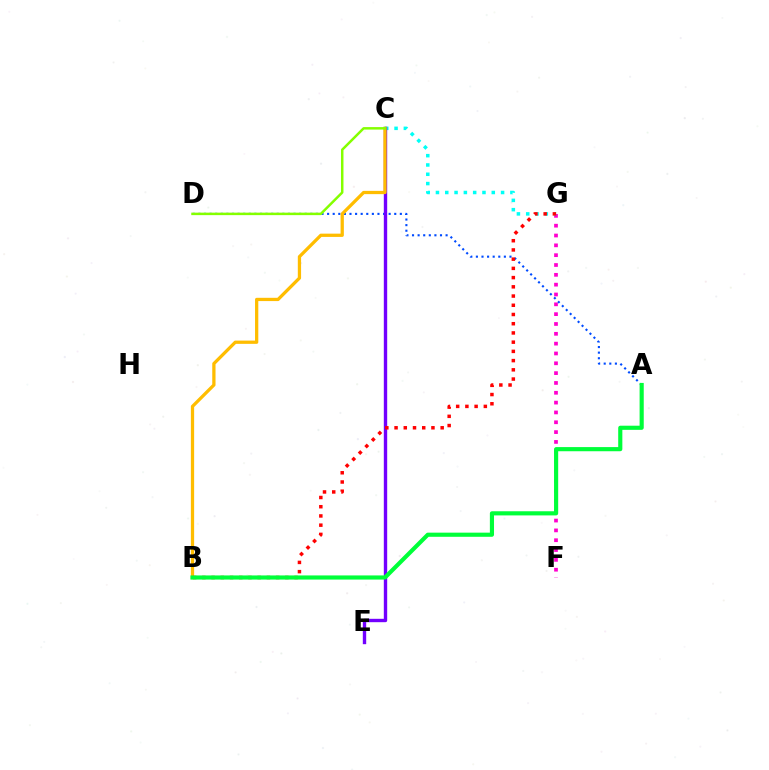{('F', 'G'): [{'color': '#ff00cf', 'line_style': 'dotted', 'thickness': 2.67}], ('A', 'D'): [{'color': '#004bff', 'line_style': 'dotted', 'thickness': 1.52}], ('C', 'G'): [{'color': '#00fff6', 'line_style': 'dotted', 'thickness': 2.53}], ('C', 'E'): [{'color': '#7200ff', 'line_style': 'solid', 'thickness': 2.43}], ('B', 'C'): [{'color': '#ffbd00', 'line_style': 'solid', 'thickness': 2.35}], ('C', 'D'): [{'color': '#84ff00', 'line_style': 'solid', 'thickness': 1.79}], ('B', 'G'): [{'color': '#ff0000', 'line_style': 'dotted', 'thickness': 2.51}], ('A', 'B'): [{'color': '#00ff39', 'line_style': 'solid', 'thickness': 2.98}]}